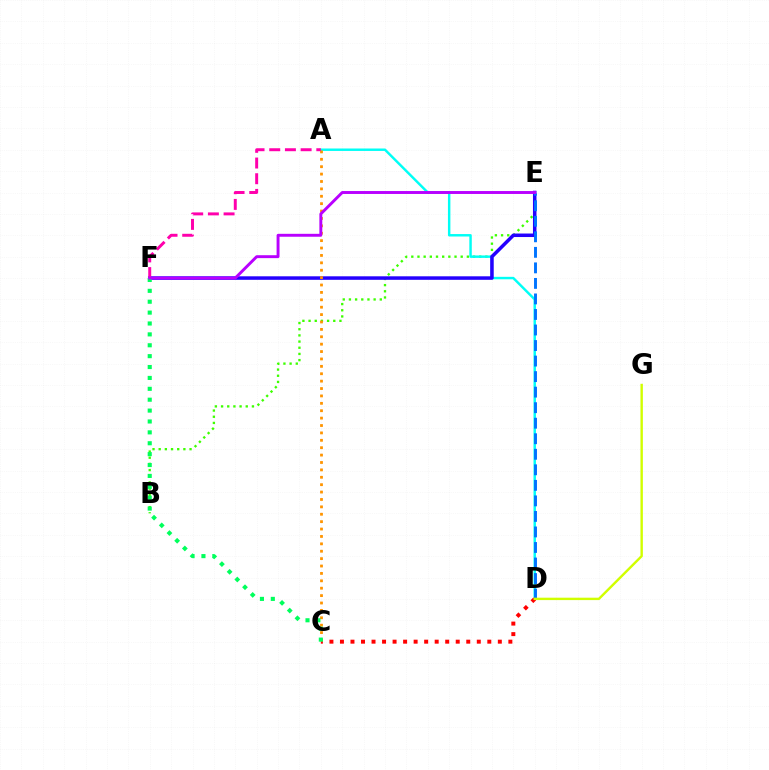{('B', 'E'): [{'color': '#3dff00', 'line_style': 'dotted', 'thickness': 1.68}], ('A', 'D'): [{'color': '#00fff6', 'line_style': 'solid', 'thickness': 1.76}], ('C', 'D'): [{'color': '#ff0000', 'line_style': 'dotted', 'thickness': 2.86}], ('E', 'F'): [{'color': '#2500ff', 'line_style': 'solid', 'thickness': 2.53}, {'color': '#b900ff', 'line_style': 'solid', 'thickness': 2.1}], ('A', 'C'): [{'color': '#ff9400', 'line_style': 'dotted', 'thickness': 2.01}], ('A', 'F'): [{'color': '#ff00ac', 'line_style': 'dashed', 'thickness': 2.13}], ('D', 'E'): [{'color': '#0074ff', 'line_style': 'dashed', 'thickness': 2.11}], ('C', 'F'): [{'color': '#00ff5c', 'line_style': 'dotted', 'thickness': 2.96}], ('D', 'G'): [{'color': '#d1ff00', 'line_style': 'solid', 'thickness': 1.73}]}